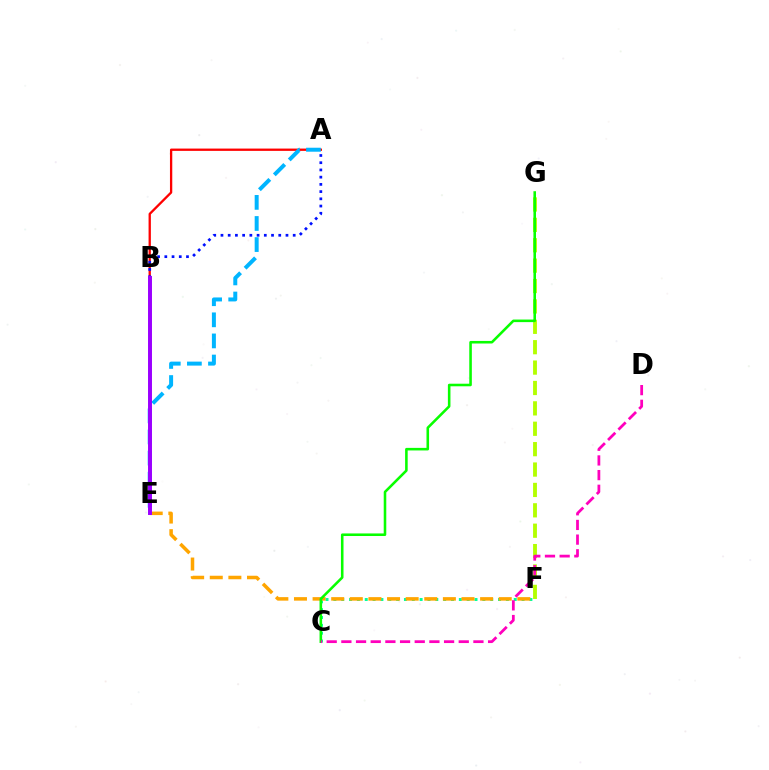{('C', 'F'): [{'color': '#00ff9d', 'line_style': 'dotted', 'thickness': 2.13}], ('F', 'G'): [{'color': '#b3ff00', 'line_style': 'dashed', 'thickness': 2.77}], ('A', 'B'): [{'color': '#ff0000', 'line_style': 'solid', 'thickness': 1.66}, {'color': '#0010ff', 'line_style': 'dotted', 'thickness': 1.96}], ('A', 'E'): [{'color': '#00b5ff', 'line_style': 'dashed', 'thickness': 2.87}], ('E', 'F'): [{'color': '#ffa500', 'line_style': 'dashed', 'thickness': 2.53}], ('B', 'E'): [{'color': '#9b00ff', 'line_style': 'solid', 'thickness': 2.85}], ('C', 'G'): [{'color': '#08ff00', 'line_style': 'solid', 'thickness': 1.85}], ('C', 'D'): [{'color': '#ff00bd', 'line_style': 'dashed', 'thickness': 1.99}]}